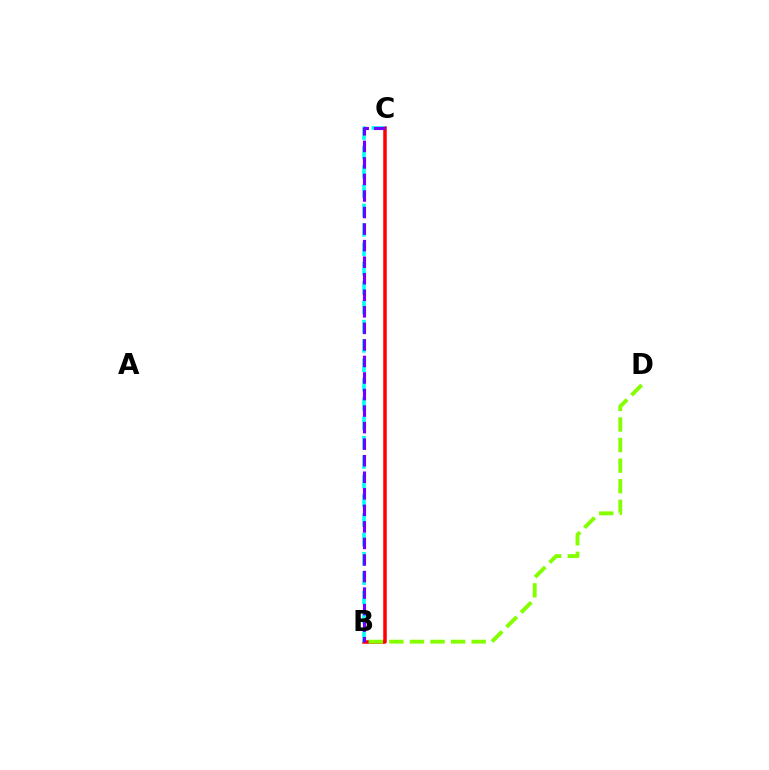{('B', 'C'): [{'color': '#ff0000', 'line_style': 'solid', 'thickness': 2.53}, {'color': '#00fff6', 'line_style': 'dashed', 'thickness': 2.63}, {'color': '#7200ff', 'line_style': 'dashed', 'thickness': 2.25}], ('B', 'D'): [{'color': '#84ff00', 'line_style': 'dashed', 'thickness': 2.8}]}